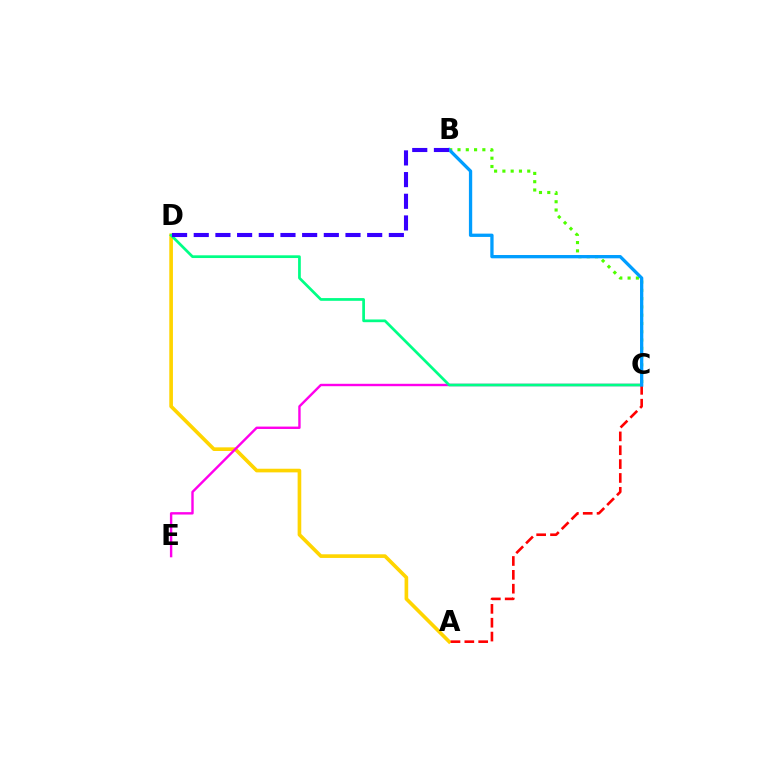{('A', 'D'): [{'color': '#ffd500', 'line_style': 'solid', 'thickness': 2.62}], ('B', 'C'): [{'color': '#4fff00', 'line_style': 'dotted', 'thickness': 2.25}, {'color': '#009eff', 'line_style': 'solid', 'thickness': 2.37}], ('C', 'E'): [{'color': '#ff00ed', 'line_style': 'solid', 'thickness': 1.73}], ('C', 'D'): [{'color': '#00ff86', 'line_style': 'solid', 'thickness': 1.96}], ('A', 'C'): [{'color': '#ff0000', 'line_style': 'dashed', 'thickness': 1.88}], ('B', 'D'): [{'color': '#3700ff', 'line_style': 'dashed', 'thickness': 2.95}]}